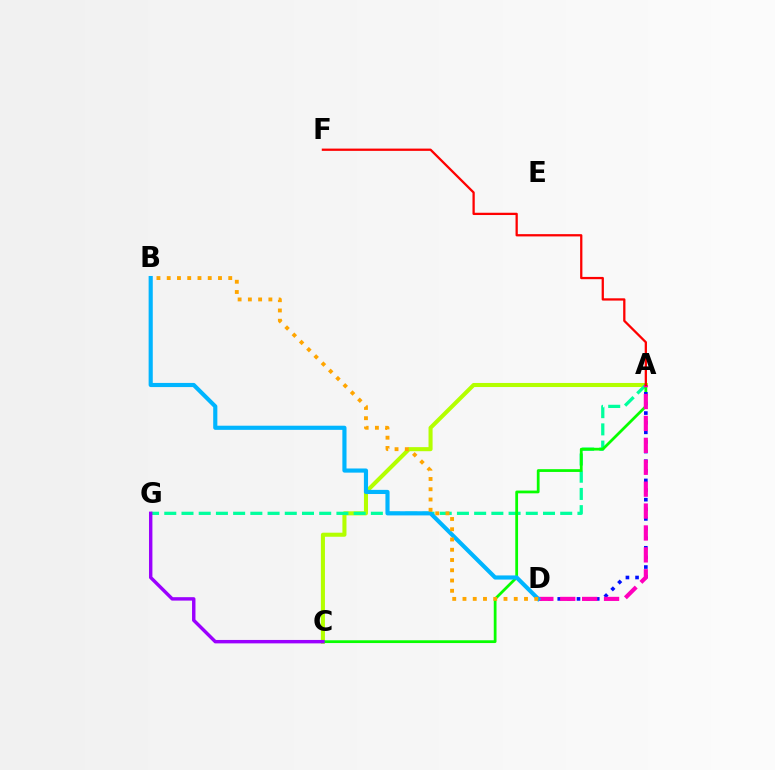{('A', 'C'): [{'color': '#b3ff00', 'line_style': 'solid', 'thickness': 2.93}, {'color': '#08ff00', 'line_style': 'solid', 'thickness': 1.99}], ('A', 'G'): [{'color': '#00ff9d', 'line_style': 'dashed', 'thickness': 2.34}], ('C', 'G'): [{'color': '#9b00ff', 'line_style': 'solid', 'thickness': 2.46}], ('A', 'D'): [{'color': '#0010ff', 'line_style': 'dotted', 'thickness': 2.61}, {'color': '#ff00bd', 'line_style': 'dashed', 'thickness': 2.98}], ('B', 'D'): [{'color': '#00b5ff', 'line_style': 'solid', 'thickness': 2.98}, {'color': '#ffa500', 'line_style': 'dotted', 'thickness': 2.79}], ('A', 'F'): [{'color': '#ff0000', 'line_style': 'solid', 'thickness': 1.64}]}